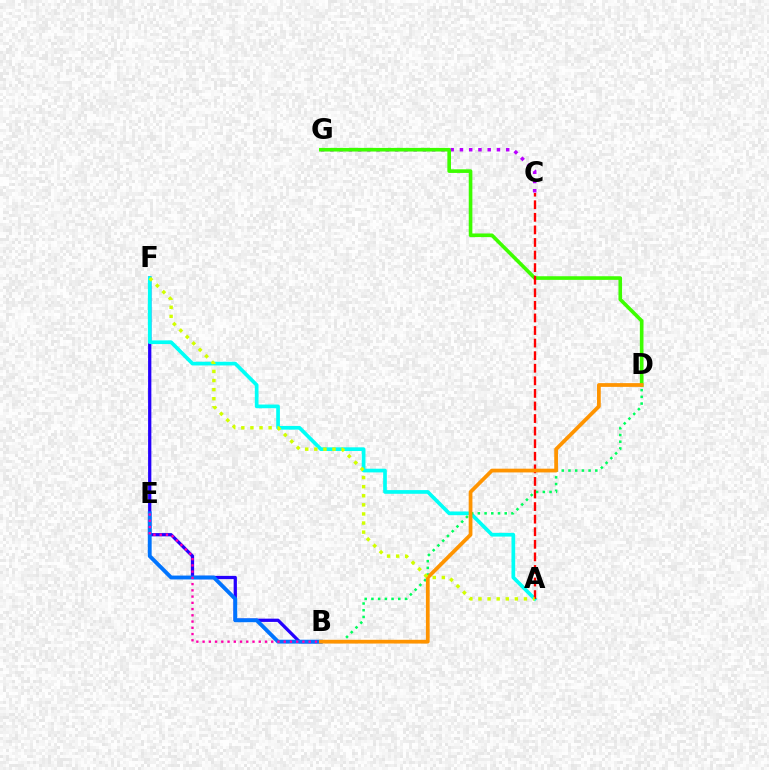{('B', 'F'): [{'color': '#2500ff', 'line_style': 'solid', 'thickness': 2.35}], ('A', 'F'): [{'color': '#00fff6', 'line_style': 'solid', 'thickness': 2.66}, {'color': '#d1ff00', 'line_style': 'dotted', 'thickness': 2.47}], ('C', 'G'): [{'color': '#b900ff', 'line_style': 'dotted', 'thickness': 2.51}], ('D', 'G'): [{'color': '#3dff00', 'line_style': 'solid', 'thickness': 2.61}], ('B', 'E'): [{'color': '#0074ff', 'line_style': 'solid', 'thickness': 2.79}, {'color': '#ff00ac', 'line_style': 'dotted', 'thickness': 1.7}], ('A', 'C'): [{'color': '#ff0000', 'line_style': 'dashed', 'thickness': 1.71}], ('B', 'D'): [{'color': '#00ff5c', 'line_style': 'dotted', 'thickness': 1.82}, {'color': '#ff9400', 'line_style': 'solid', 'thickness': 2.7}]}